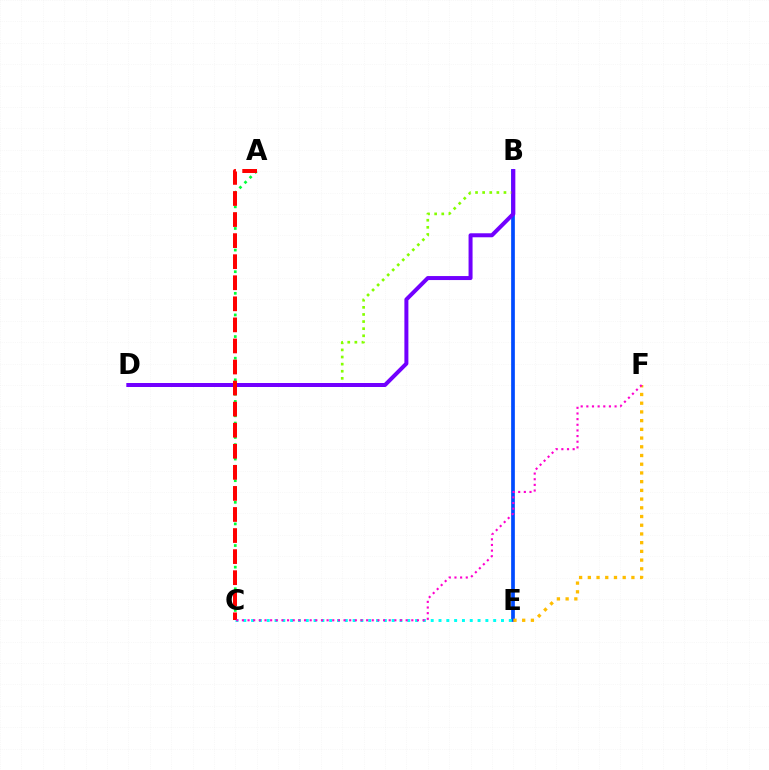{('B', 'E'): [{'color': '#004bff', 'line_style': 'solid', 'thickness': 2.67}], ('C', 'E'): [{'color': '#00fff6', 'line_style': 'dotted', 'thickness': 2.12}], ('A', 'C'): [{'color': '#00ff39', 'line_style': 'dotted', 'thickness': 1.96}, {'color': '#ff0000', 'line_style': 'dashed', 'thickness': 2.86}], ('B', 'D'): [{'color': '#84ff00', 'line_style': 'dotted', 'thickness': 1.93}, {'color': '#7200ff', 'line_style': 'solid', 'thickness': 2.88}], ('E', 'F'): [{'color': '#ffbd00', 'line_style': 'dotted', 'thickness': 2.37}], ('C', 'F'): [{'color': '#ff00cf', 'line_style': 'dotted', 'thickness': 1.53}]}